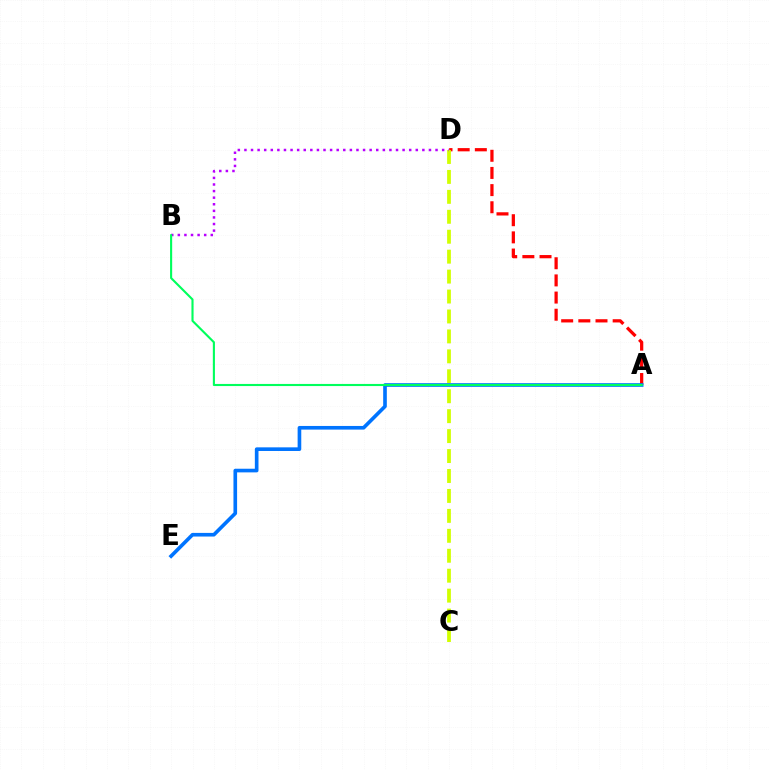{('A', 'D'): [{'color': '#ff0000', 'line_style': 'dashed', 'thickness': 2.33}], ('C', 'D'): [{'color': '#d1ff00', 'line_style': 'dashed', 'thickness': 2.71}], ('B', 'D'): [{'color': '#b900ff', 'line_style': 'dotted', 'thickness': 1.79}], ('A', 'E'): [{'color': '#0074ff', 'line_style': 'solid', 'thickness': 2.62}], ('A', 'B'): [{'color': '#00ff5c', 'line_style': 'solid', 'thickness': 1.52}]}